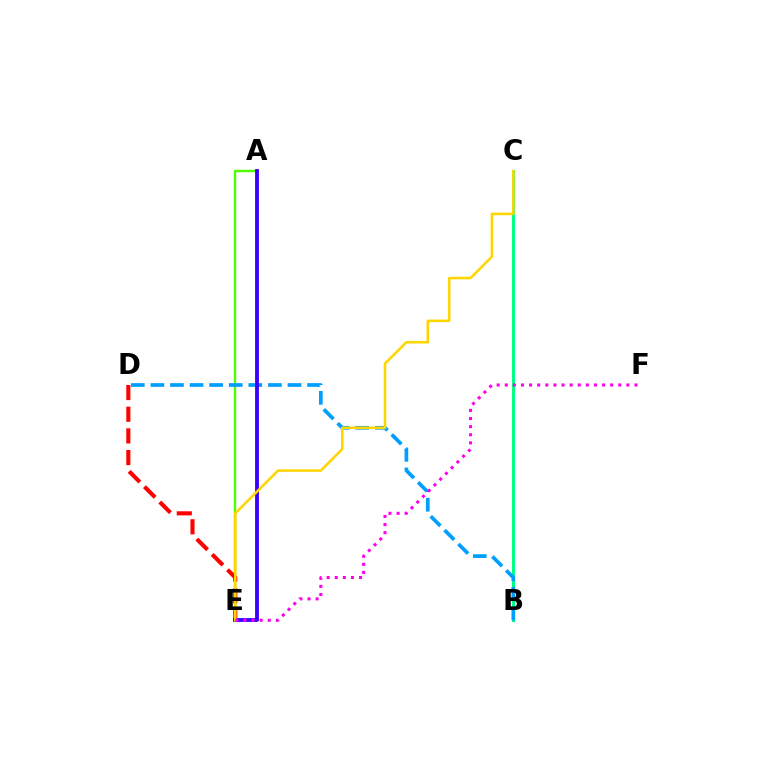{('A', 'E'): [{'color': '#4fff00', 'line_style': 'solid', 'thickness': 1.73}, {'color': '#3700ff', 'line_style': 'solid', 'thickness': 2.76}], ('B', 'C'): [{'color': '#00ff86', 'line_style': 'solid', 'thickness': 2.15}], ('B', 'D'): [{'color': '#009eff', 'line_style': 'dashed', 'thickness': 2.66}], ('D', 'E'): [{'color': '#ff0000', 'line_style': 'dashed', 'thickness': 2.94}], ('C', 'E'): [{'color': '#ffd500', 'line_style': 'solid', 'thickness': 1.84}], ('E', 'F'): [{'color': '#ff00ed', 'line_style': 'dotted', 'thickness': 2.2}]}